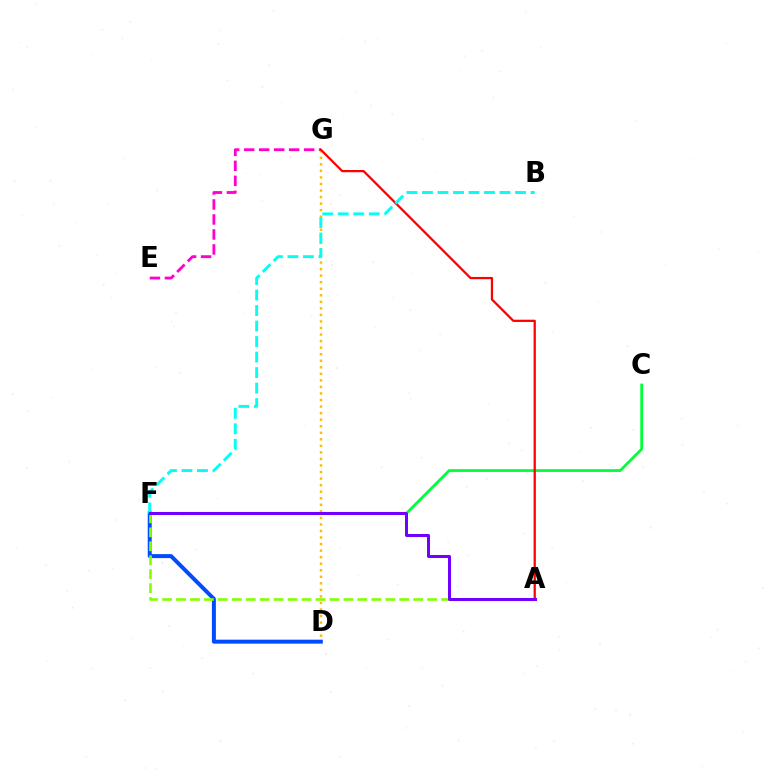{('E', 'G'): [{'color': '#ff00cf', 'line_style': 'dashed', 'thickness': 2.04}], ('D', 'G'): [{'color': '#ffbd00', 'line_style': 'dotted', 'thickness': 1.78}], ('C', 'F'): [{'color': '#00ff39', 'line_style': 'solid', 'thickness': 2.0}], ('A', 'G'): [{'color': '#ff0000', 'line_style': 'solid', 'thickness': 1.62}], ('D', 'F'): [{'color': '#004bff', 'line_style': 'solid', 'thickness': 2.86}], ('A', 'F'): [{'color': '#84ff00', 'line_style': 'dashed', 'thickness': 1.9}, {'color': '#7200ff', 'line_style': 'solid', 'thickness': 2.16}], ('B', 'F'): [{'color': '#00fff6', 'line_style': 'dashed', 'thickness': 2.11}]}